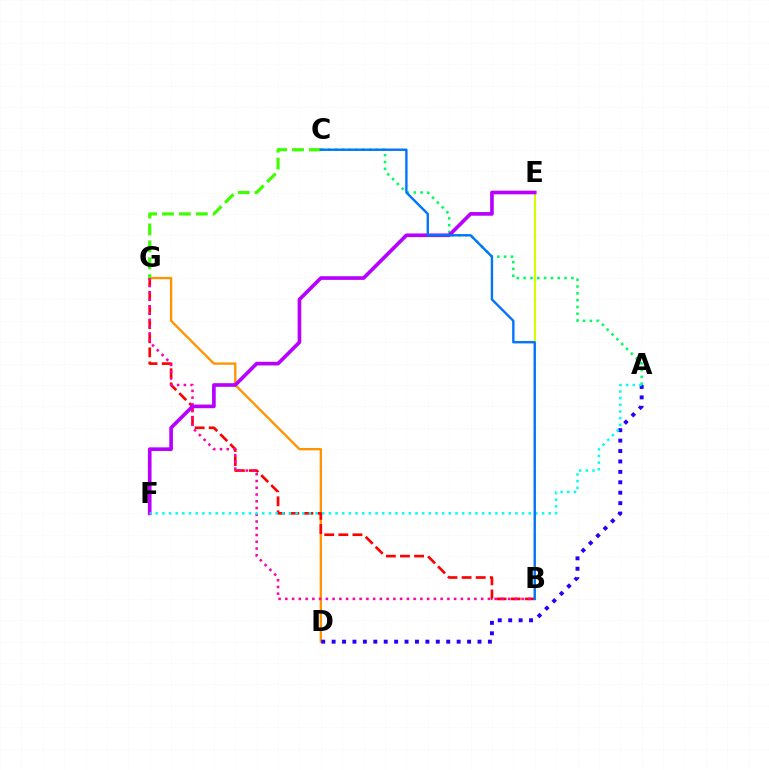{('D', 'G'): [{'color': '#ff9400', 'line_style': 'solid', 'thickness': 1.7}], ('A', 'D'): [{'color': '#2500ff', 'line_style': 'dotted', 'thickness': 2.83}], ('B', 'G'): [{'color': '#ff0000', 'line_style': 'dashed', 'thickness': 1.92}, {'color': '#ff00ac', 'line_style': 'dotted', 'thickness': 1.83}], ('C', 'G'): [{'color': '#3dff00', 'line_style': 'dashed', 'thickness': 2.3}], ('A', 'C'): [{'color': '#00ff5c', 'line_style': 'dotted', 'thickness': 1.85}], ('B', 'E'): [{'color': '#d1ff00', 'line_style': 'solid', 'thickness': 1.52}], ('E', 'F'): [{'color': '#b900ff', 'line_style': 'solid', 'thickness': 2.63}], ('A', 'F'): [{'color': '#00fff6', 'line_style': 'dotted', 'thickness': 1.81}], ('B', 'C'): [{'color': '#0074ff', 'line_style': 'solid', 'thickness': 1.71}]}